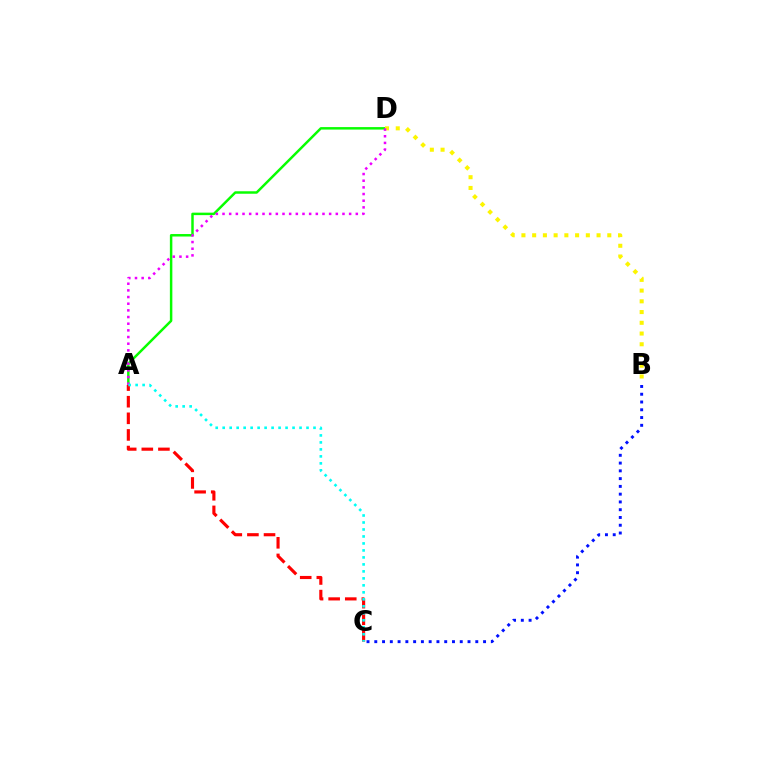{('B', 'C'): [{'color': '#0010ff', 'line_style': 'dotted', 'thickness': 2.11}], ('A', 'D'): [{'color': '#08ff00', 'line_style': 'solid', 'thickness': 1.78}, {'color': '#ee00ff', 'line_style': 'dotted', 'thickness': 1.81}], ('A', 'C'): [{'color': '#ff0000', 'line_style': 'dashed', 'thickness': 2.26}, {'color': '#00fff6', 'line_style': 'dotted', 'thickness': 1.9}], ('B', 'D'): [{'color': '#fcf500', 'line_style': 'dotted', 'thickness': 2.92}]}